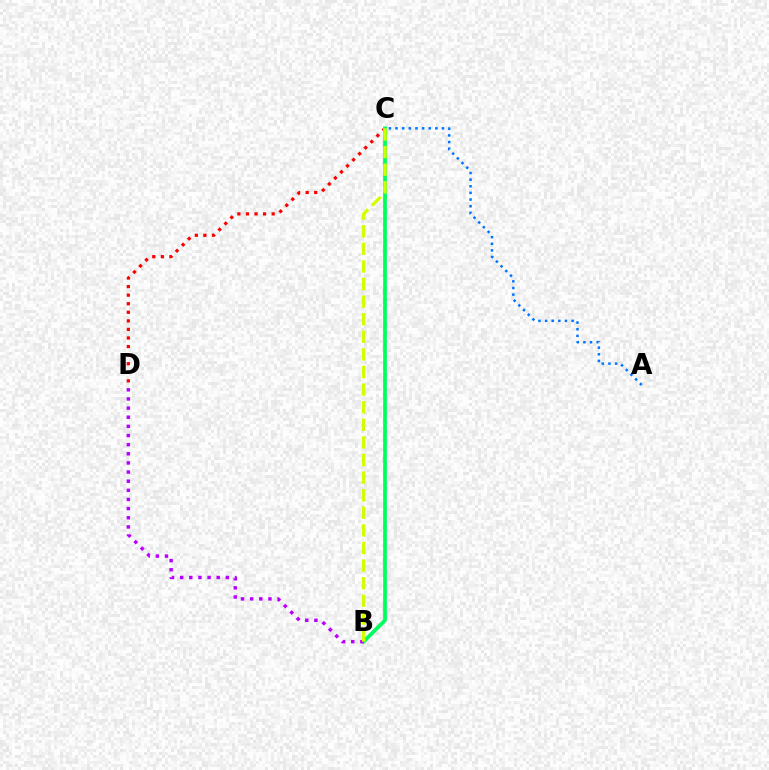{('C', 'D'): [{'color': '#ff0000', 'line_style': 'dotted', 'thickness': 2.33}], ('A', 'C'): [{'color': '#0074ff', 'line_style': 'dotted', 'thickness': 1.8}], ('B', 'C'): [{'color': '#00ff5c', 'line_style': 'solid', 'thickness': 2.69}, {'color': '#d1ff00', 'line_style': 'dashed', 'thickness': 2.39}], ('B', 'D'): [{'color': '#b900ff', 'line_style': 'dotted', 'thickness': 2.48}]}